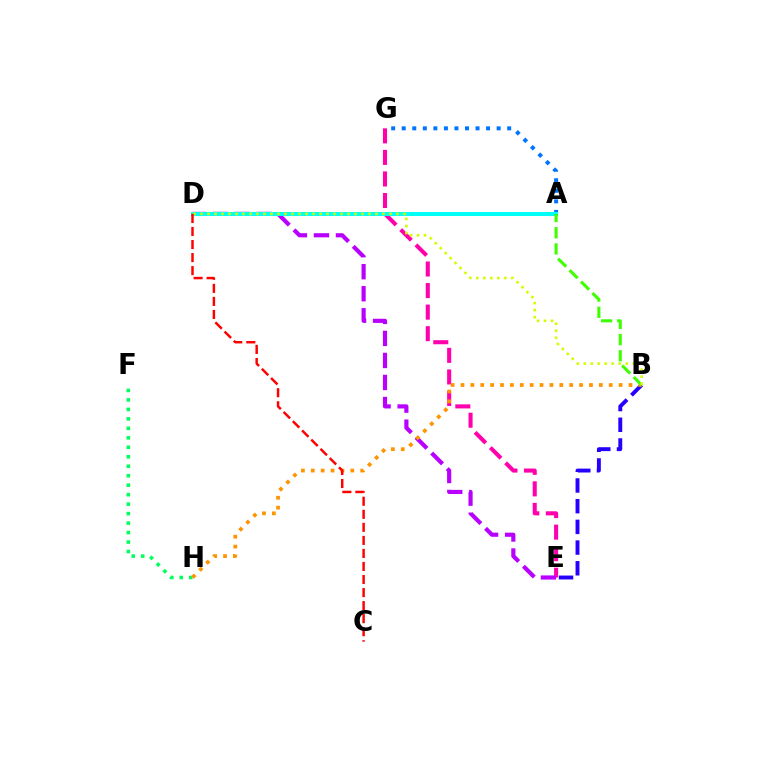{('B', 'E'): [{'color': '#2500ff', 'line_style': 'dashed', 'thickness': 2.81}], ('A', 'G'): [{'color': '#0074ff', 'line_style': 'dotted', 'thickness': 2.87}], ('F', 'H'): [{'color': '#00ff5c', 'line_style': 'dotted', 'thickness': 2.57}], ('E', 'G'): [{'color': '#ff00ac', 'line_style': 'dashed', 'thickness': 2.93}], ('D', 'E'): [{'color': '#b900ff', 'line_style': 'dashed', 'thickness': 2.99}], ('B', 'H'): [{'color': '#ff9400', 'line_style': 'dotted', 'thickness': 2.69}], ('A', 'D'): [{'color': '#00fff6', 'line_style': 'solid', 'thickness': 2.91}], ('A', 'B'): [{'color': '#3dff00', 'line_style': 'dashed', 'thickness': 2.2}], ('B', 'D'): [{'color': '#d1ff00', 'line_style': 'dotted', 'thickness': 1.9}], ('C', 'D'): [{'color': '#ff0000', 'line_style': 'dashed', 'thickness': 1.77}]}